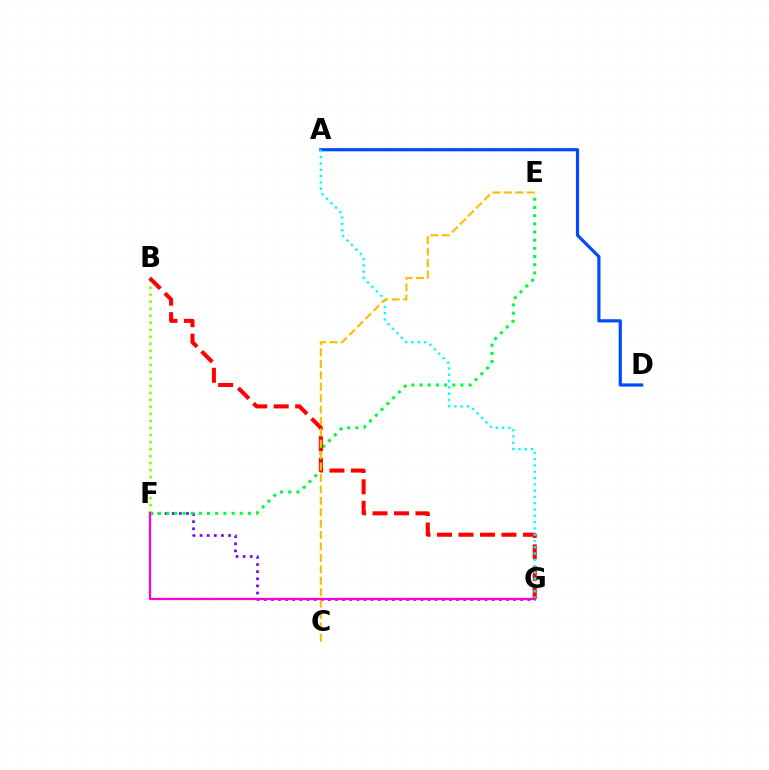{('F', 'G'): [{'color': '#7200ff', 'line_style': 'dotted', 'thickness': 1.94}, {'color': '#ff00cf', 'line_style': 'solid', 'thickness': 1.63}], ('E', 'F'): [{'color': '#00ff39', 'line_style': 'dotted', 'thickness': 2.22}], ('B', 'F'): [{'color': '#84ff00', 'line_style': 'dotted', 'thickness': 1.91}], ('A', 'D'): [{'color': '#004bff', 'line_style': 'solid', 'thickness': 2.3}], ('B', 'G'): [{'color': '#ff0000', 'line_style': 'dashed', 'thickness': 2.92}], ('A', 'G'): [{'color': '#00fff6', 'line_style': 'dotted', 'thickness': 1.71}], ('C', 'E'): [{'color': '#ffbd00', 'line_style': 'dashed', 'thickness': 1.55}]}